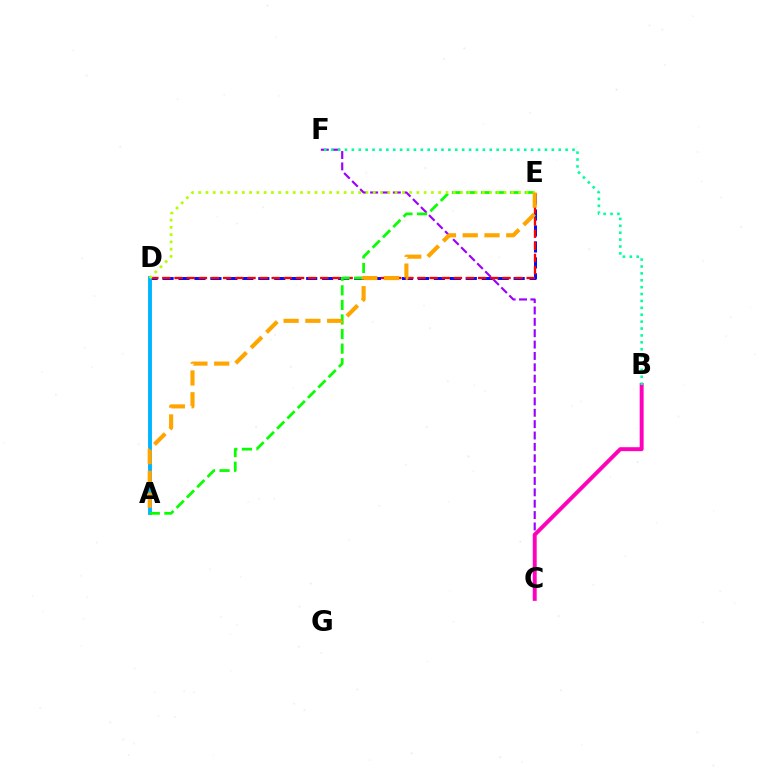{('D', 'E'): [{'color': '#0010ff', 'line_style': 'dashed', 'thickness': 2.17}, {'color': '#ff0000', 'line_style': 'dashed', 'thickness': 1.65}, {'color': '#b3ff00', 'line_style': 'dotted', 'thickness': 1.98}], ('C', 'F'): [{'color': '#9b00ff', 'line_style': 'dashed', 'thickness': 1.54}], ('A', 'D'): [{'color': '#00b5ff', 'line_style': 'solid', 'thickness': 2.8}], ('A', 'E'): [{'color': '#08ff00', 'line_style': 'dashed', 'thickness': 1.98}, {'color': '#ffa500', 'line_style': 'dashed', 'thickness': 2.96}], ('B', 'C'): [{'color': '#ff00bd', 'line_style': 'solid', 'thickness': 2.83}], ('B', 'F'): [{'color': '#00ff9d', 'line_style': 'dotted', 'thickness': 1.87}]}